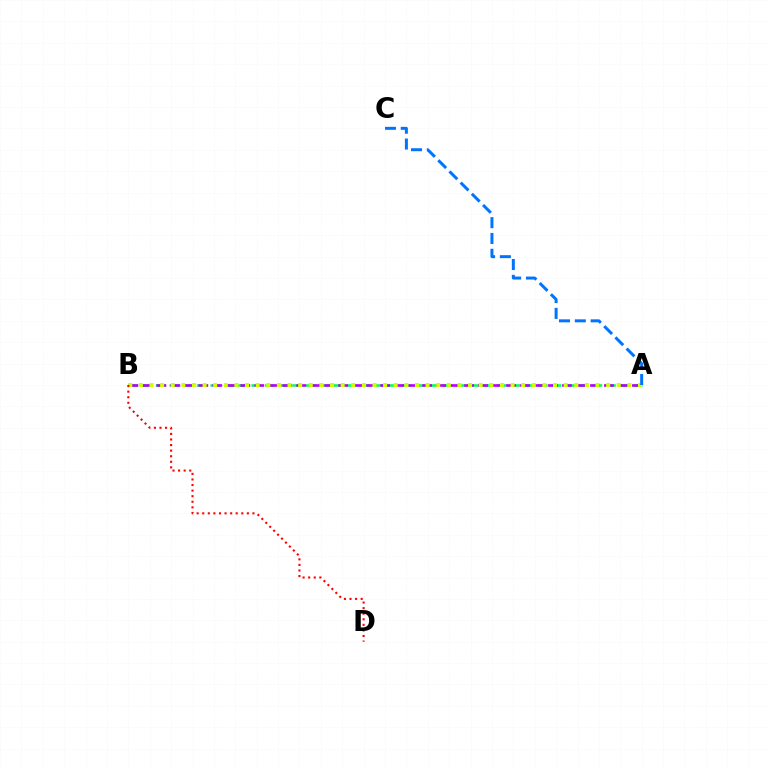{('A', 'B'): [{'color': '#00ff5c', 'line_style': 'dashed', 'thickness': 1.85}, {'color': '#b900ff', 'line_style': 'dashed', 'thickness': 1.9}, {'color': '#d1ff00', 'line_style': 'dotted', 'thickness': 2.89}], ('B', 'D'): [{'color': '#ff0000', 'line_style': 'dotted', 'thickness': 1.52}], ('A', 'C'): [{'color': '#0074ff', 'line_style': 'dashed', 'thickness': 2.15}]}